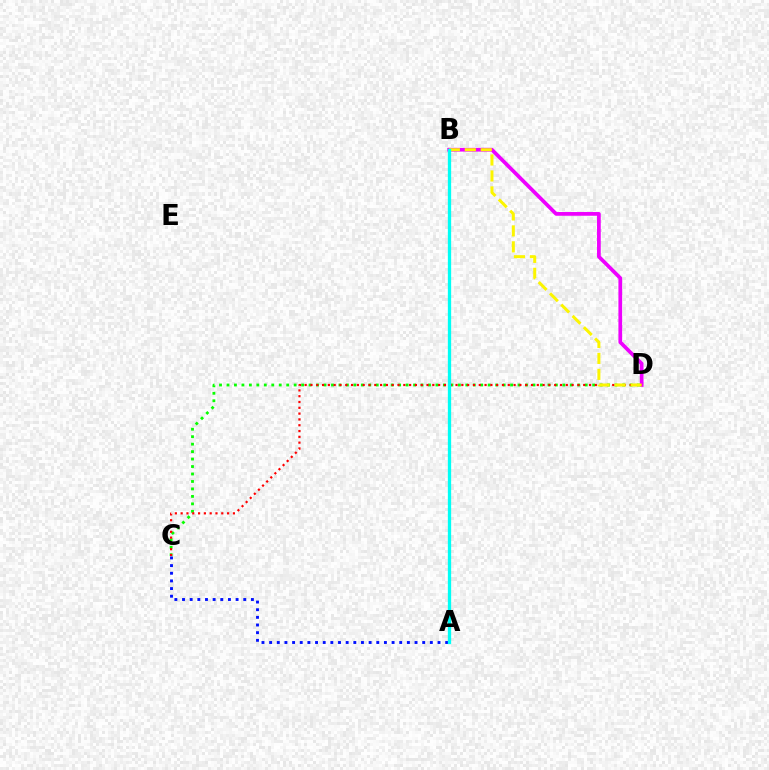{('B', 'D'): [{'color': '#ee00ff', 'line_style': 'solid', 'thickness': 2.68}, {'color': '#fcf500', 'line_style': 'dashed', 'thickness': 2.17}], ('C', 'D'): [{'color': '#08ff00', 'line_style': 'dotted', 'thickness': 2.03}, {'color': '#ff0000', 'line_style': 'dotted', 'thickness': 1.58}], ('A', 'C'): [{'color': '#0010ff', 'line_style': 'dotted', 'thickness': 2.08}], ('A', 'B'): [{'color': '#00fff6', 'line_style': 'solid', 'thickness': 2.38}]}